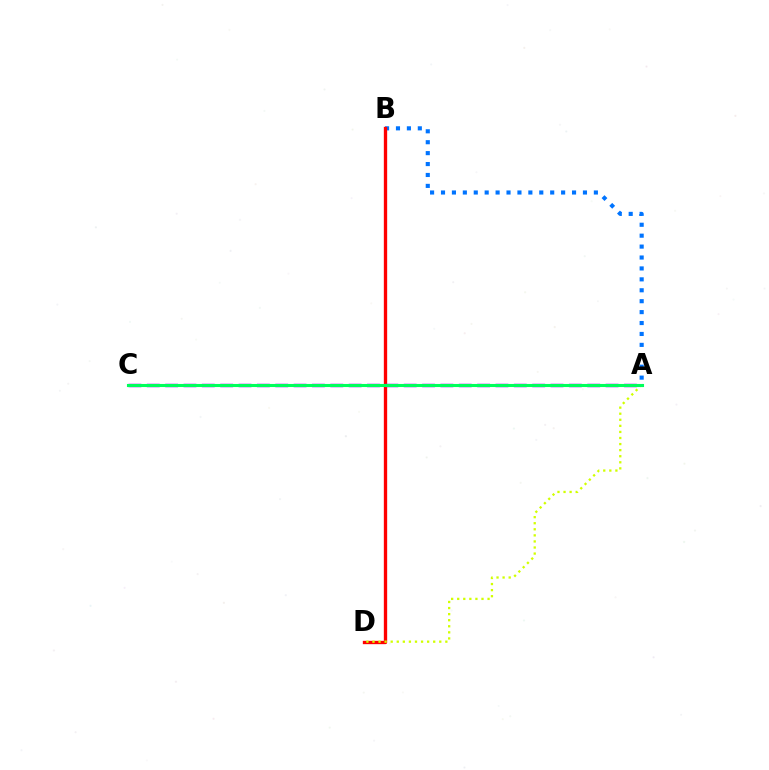{('A', 'B'): [{'color': '#0074ff', 'line_style': 'dotted', 'thickness': 2.97}], ('B', 'D'): [{'color': '#ff0000', 'line_style': 'solid', 'thickness': 2.4}], ('A', 'C'): [{'color': '#b900ff', 'line_style': 'dashed', 'thickness': 2.49}, {'color': '#00ff5c', 'line_style': 'solid', 'thickness': 2.23}], ('A', 'D'): [{'color': '#d1ff00', 'line_style': 'dotted', 'thickness': 1.65}]}